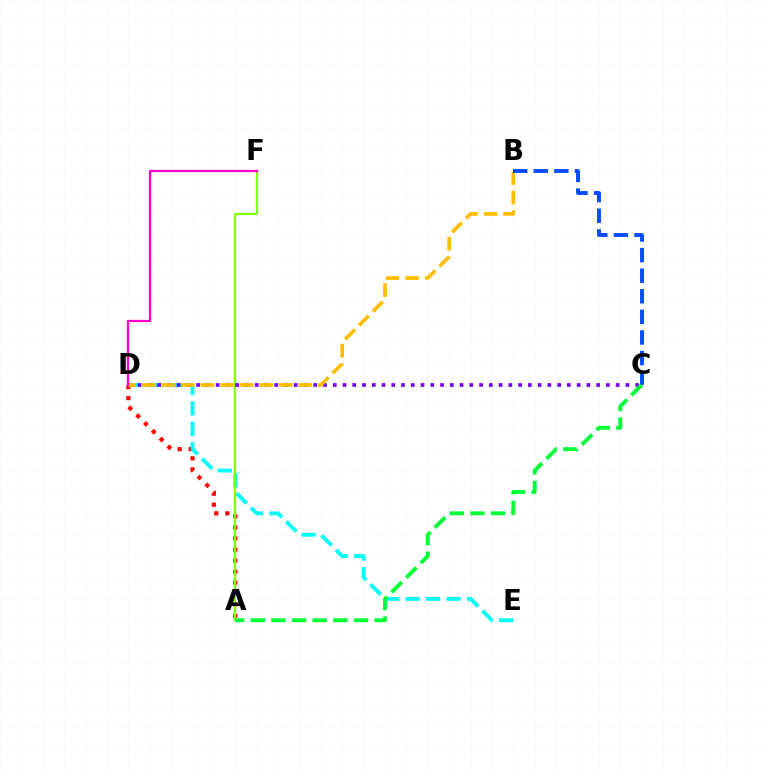{('A', 'D'): [{'color': '#ff0000', 'line_style': 'dotted', 'thickness': 3.0}], ('D', 'E'): [{'color': '#00fff6', 'line_style': 'dashed', 'thickness': 2.78}], ('A', 'F'): [{'color': '#84ff00', 'line_style': 'solid', 'thickness': 1.61}], ('C', 'D'): [{'color': '#7200ff', 'line_style': 'dotted', 'thickness': 2.65}], ('B', 'D'): [{'color': '#ffbd00', 'line_style': 'dashed', 'thickness': 2.66}], ('B', 'C'): [{'color': '#004bff', 'line_style': 'dashed', 'thickness': 2.8}], ('A', 'C'): [{'color': '#00ff39', 'line_style': 'dashed', 'thickness': 2.8}], ('D', 'F'): [{'color': '#ff00cf', 'line_style': 'solid', 'thickness': 1.63}]}